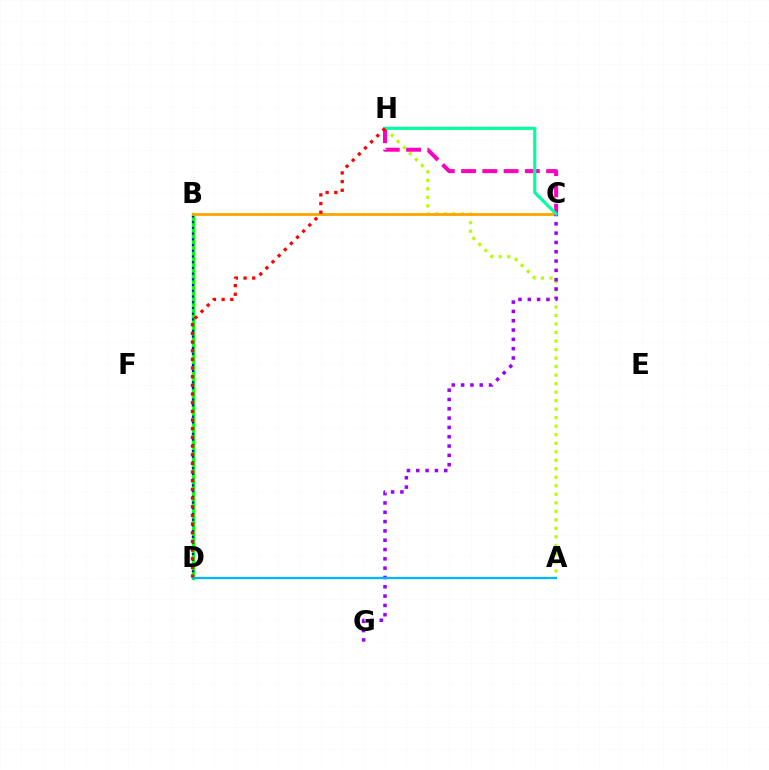{('B', 'D'): [{'color': '#08ff00', 'line_style': 'solid', 'thickness': 2.4}, {'color': '#0010ff', 'line_style': 'dotted', 'thickness': 1.55}], ('A', 'H'): [{'color': '#b3ff00', 'line_style': 'dotted', 'thickness': 2.31}], ('B', 'C'): [{'color': '#ffa500', 'line_style': 'solid', 'thickness': 2.03}], ('C', 'H'): [{'color': '#ff00bd', 'line_style': 'dashed', 'thickness': 2.89}, {'color': '#00ff9d', 'line_style': 'solid', 'thickness': 2.26}], ('C', 'G'): [{'color': '#9b00ff', 'line_style': 'dotted', 'thickness': 2.53}], ('A', 'D'): [{'color': '#00b5ff', 'line_style': 'solid', 'thickness': 1.65}], ('D', 'H'): [{'color': '#ff0000', 'line_style': 'dotted', 'thickness': 2.36}]}